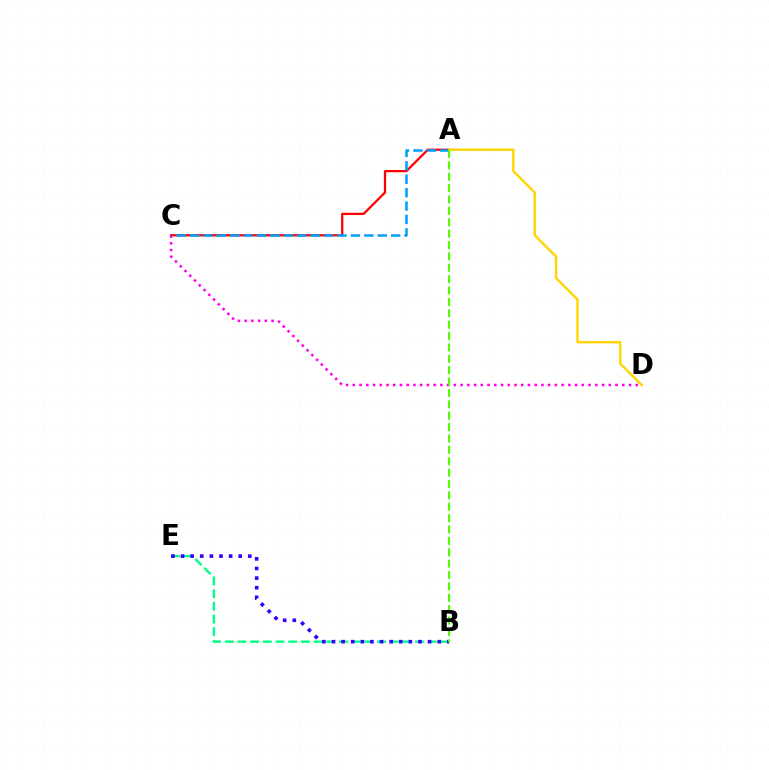{('B', 'E'): [{'color': '#00ff86', 'line_style': 'dashed', 'thickness': 1.72}, {'color': '#3700ff', 'line_style': 'dotted', 'thickness': 2.61}], ('A', 'C'): [{'color': '#ff0000', 'line_style': 'solid', 'thickness': 1.63}, {'color': '#009eff', 'line_style': 'dashed', 'thickness': 1.82}], ('C', 'D'): [{'color': '#ff00ed', 'line_style': 'dotted', 'thickness': 1.83}], ('A', 'D'): [{'color': '#ffd500', 'line_style': 'solid', 'thickness': 1.72}], ('A', 'B'): [{'color': '#4fff00', 'line_style': 'dashed', 'thickness': 1.55}]}